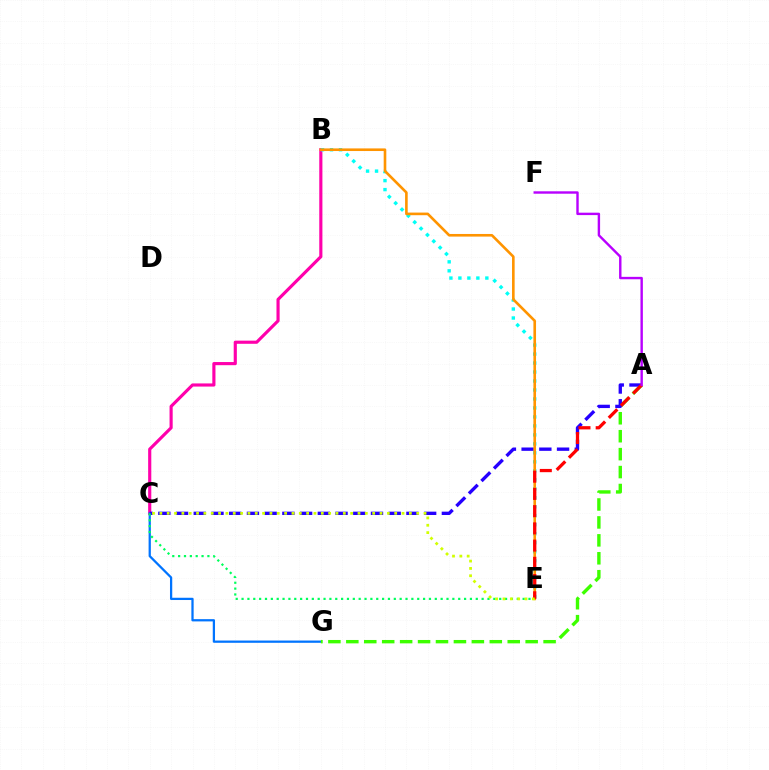{('B', 'C'): [{'color': '#ff00ac', 'line_style': 'solid', 'thickness': 2.27}], ('C', 'G'): [{'color': '#0074ff', 'line_style': 'solid', 'thickness': 1.62}], ('B', 'E'): [{'color': '#00fff6', 'line_style': 'dotted', 'thickness': 2.44}, {'color': '#ff9400', 'line_style': 'solid', 'thickness': 1.89}], ('A', 'G'): [{'color': '#3dff00', 'line_style': 'dashed', 'thickness': 2.44}], ('A', 'C'): [{'color': '#2500ff', 'line_style': 'dashed', 'thickness': 2.41}], ('C', 'E'): [{'color': '#00ff5c', 'line_style': 'dotted', 'thickness': 1.59}, {'color': '#d1ff00', 'line_style': 'dotted', 'thickness': 1.99}], ('A', 'E'): [{'color': '#ff0000', 'line_style': 'dashed', 'thickness': 2.34}], ('A', 'F'): [{'color': '#b900ff', 'line_style': 'solid', 'thickness': 1.73}]}